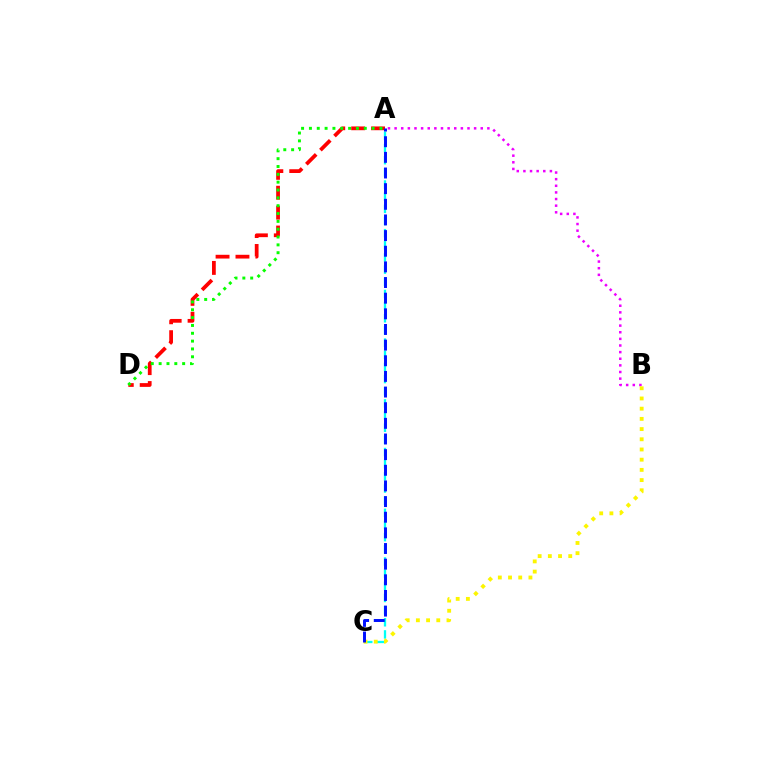{('A', 'D'): [{'color': '#ff0000', 'line_style': 'dashed', 'thickness': 2.7}, {'color': '#08ff00', 'line_style': 'dotted', 'thickness': 2.13}], ('A', 'C'): [{'color': '#00fff6', 'line_style': 'dashed', 'thickness': 1.65}, {'color': '#0010ff', 'line_style': 'dashed', 'thickness': 2.13}], ('A', 'B'): [{'color': '#ee00ff', 'line_style': 'dotted', 'thickness': 1.8}], ('B', 'C'): [{'color': '#fcf500', 'line_style': 'dotted', 'thickness': 2.77}]}